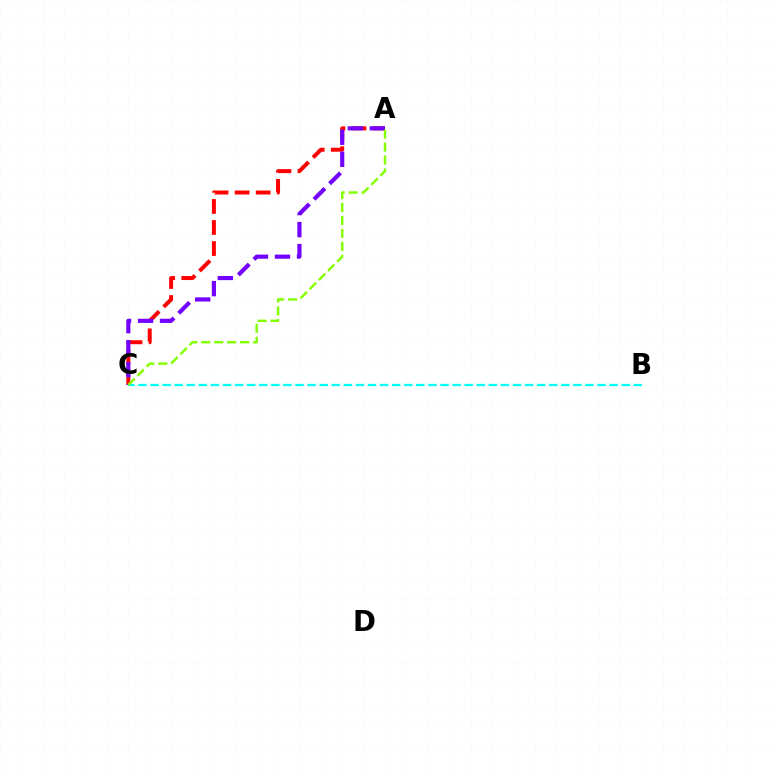{('A', 'C'): [{'color': '#ff0000', 'line_style': 'dashed', 'thickness': 2.86}, {'color': '#7200ff', 'line_style': 'dashed', 'thickness': 2.99}, {'color': '#84ff00', 'line_style': 'dashed', 'thickness': 1.76}], ('B', 'C'): [{'color': '#00fff6', 'line_style': 'dashed', 'thickness': 1.64}]}